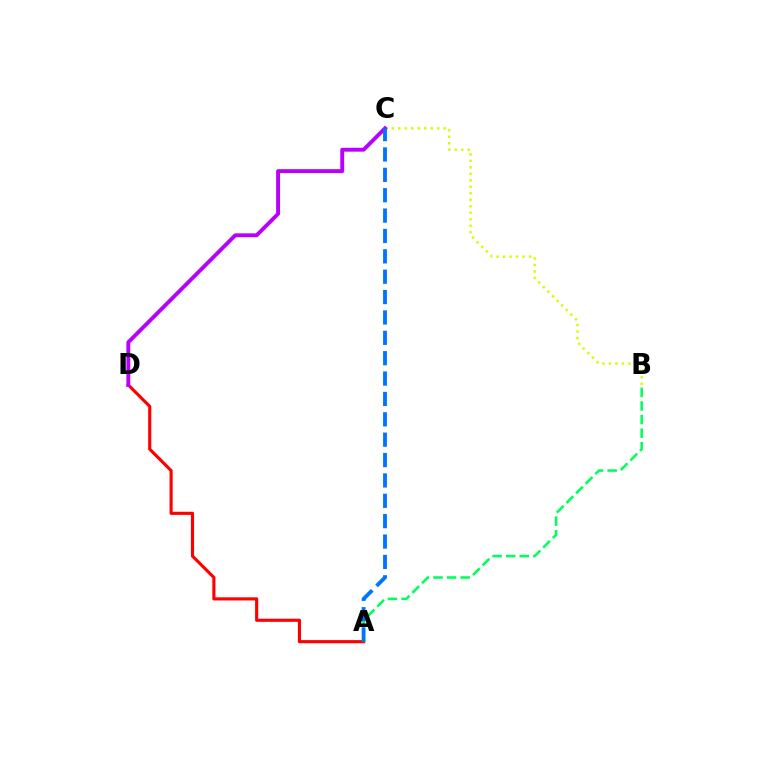{('A', 'D'): [{'color': '#ff0000', 'line_style': 'solid', 'thickness': 2.26}], ('B', 'C'): [{'color': '#d1ff00', 'line_style': 'dotted', 'thickness': 1.76}], ('A', 'B'): [{'color': '#00ff5c', 'line_style': 'dashed', 'thickness': 1.85}], ('C', 'D'): [{'color': '#b900ff', 'line_style': 'solid', 'thickness': 2.8}], ('A', 'C'): [{'color': '#0074ff', 'line_style': 'dashed', 'thickness': 2.77}]}